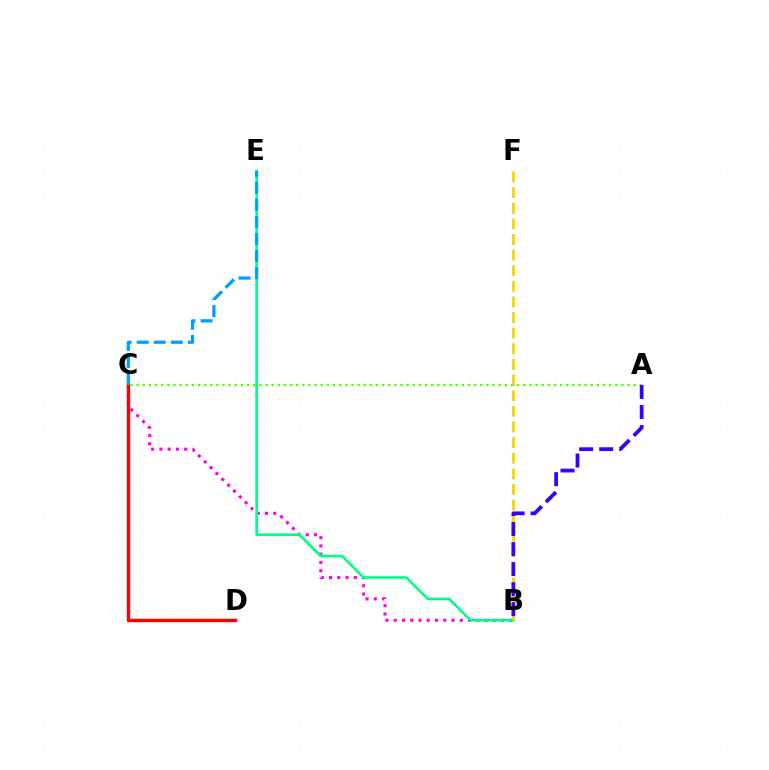{('B', 'C'): [{'color': '#ff00ed', 'line_style': 'dotted', 'thickness': 2.25}], ('B', 'E'): [{'color': '#00ff86', 'line_style': 'solid', 'thickness': 1.92}], ('C', 'D'): [{'color': '#ff0000', 'line_style': 'solid', 'thickness': 2.45}], ('B', 'F'): [{'color': '#ffd500', 'line_style': 'dashed', 'thickness': 2.12}], ('A', 'C'): [{'color': '#4fff00', 'line_style': 'dotted', 'thickness': 1.67}], ('C', 'E'): [{'color': '#009eff', 'line_style': 'dashed', 'thickness': 2.32}], ('A', 'B'): [{'color': '#3700ff', 'line_style': 'dashed', 'thickness': 2.72}]}